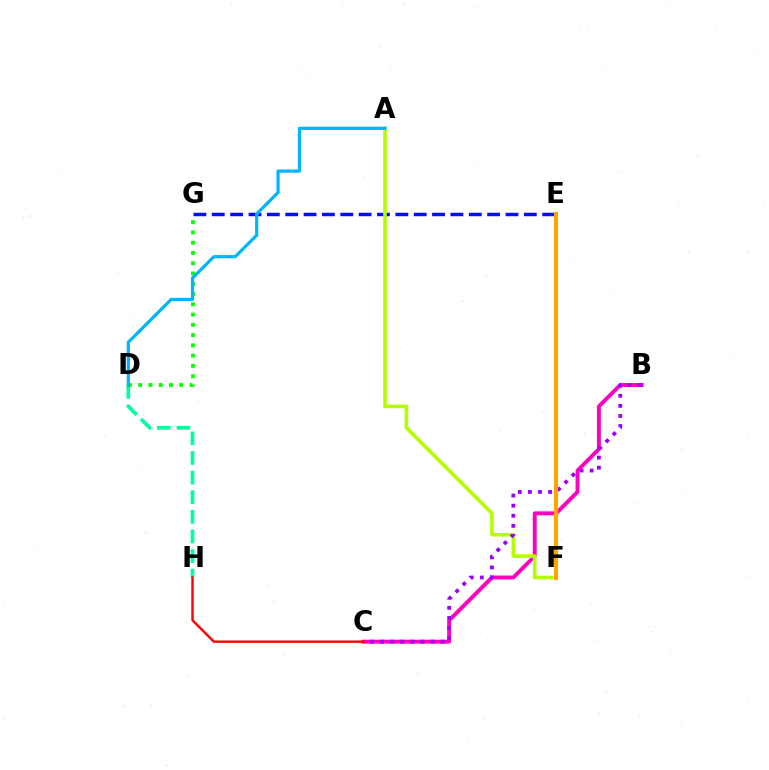{('D', 'H'): [{'color': '#00ff9d', 'line_style': 'dashed', 'thickness': 2.67}], ('D', 'G'): [{'color': '#08ff00', 'line_style': 'dotted', 'thickness': 2.79}], ('E', 'G'): [{'color': '#0010ff', 'line_style': 'dashed', 'thickness': 2.49}], ('B', 'C'): [{'color': '#ff00bd', 'line_style': 'solid', 'thickness': 2.82}, {'color': '#9b00ff', 'line_style': 'dotted', 'thickness': 2.74}], ('A', 'F'): [{'color': '#b3ff00', 'line_style': 'solid', 'thickness': 2.6}], ('A', 'D'): [{'color': '#00b5ff', 'line_style': 'solid', 'thickness': 2.31}], ('C', 'H'): [{'color': '#ff0000', 'line_style': 'solid', 'thickness': 1.74}], ('E', 'F'): [{'color': '#ffa500', 'line_style': 'solid', 'thickness': 2.97}]}